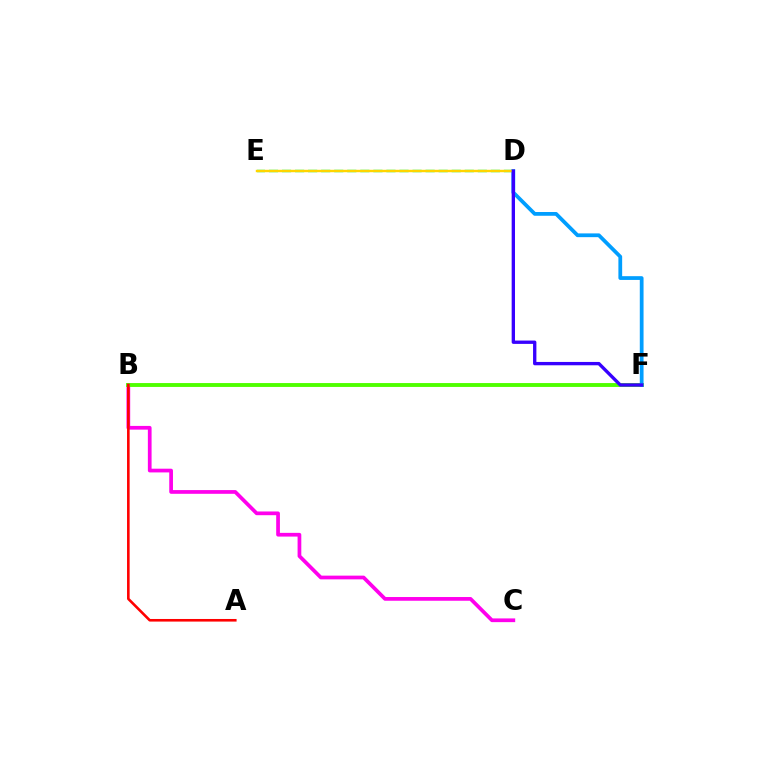{('D', 'E'): [{'color': '#00ff86', 'line_style': 'dashed', 'thickness': 1.77}, {'color': '#ffd500', 'line_style': 'solid', 'thickness': 1.74}], ('B', 'C'): [{'color': '#ff00ed', 'line_style': 'solid', 'thickness': 2.68}], ('B', 'F'): [{'color': '#4fff00', 'line_style': 'solid', 'thickness': 2.79}], ('D', 'F'): [{'color': '#009eff', 'line_style': 'solid', 'thickness': 2.71}, {'color': '#3700ff', 'line_style': 'solid', 'thickness': 2.4}], ('A', 'B'): [{'color': '#ff0000', 'line_style': 'solid', 'thickness': 1.88}]}